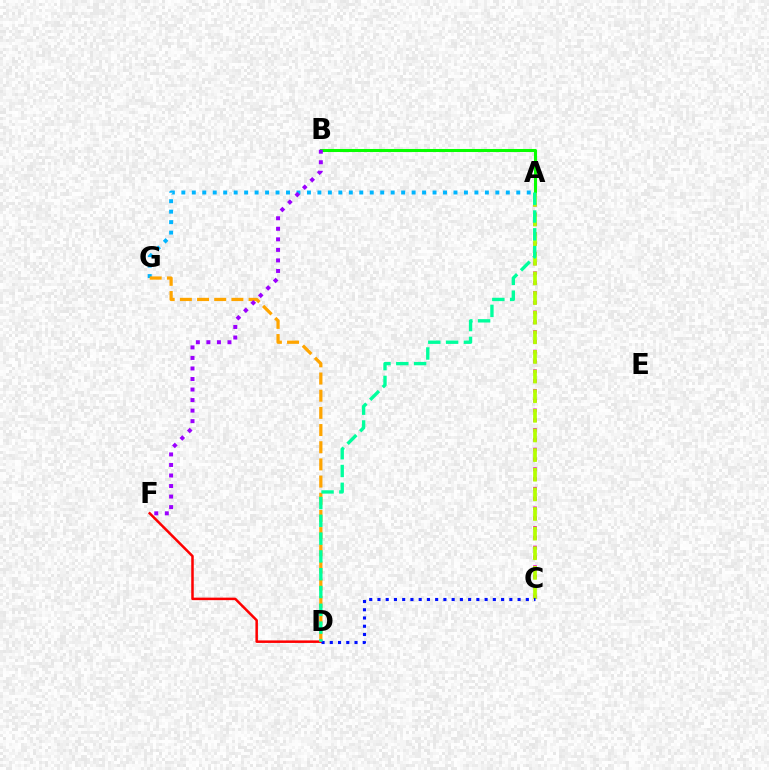{('A', 'B'): [{'color': '#08ff00', 'line_style': 'solid', 'thickness': 2.19}], ('D', 'F'): [{'color': '#ff0000', 'line_style': 'solid', 'thickness': 1.81}], ('A', 'C'): [{'color': '#ff00bd', 'line_style': 'dotted', 'thickness': 2.66}, {'color': '#b3ff00', 'line_style': 'dashed', 'thickness': 2.67}], ('A', 'G'): [{'color': '#00b5ff', 'line_style': 'dotted', 'thickness': 2.84}], ('D', 'G'): [{'color': '#ffa500', 'line_style': 'dashed', 'thickness': 2.33}], ('C', 'D'): [{'color': '#0010ff', 'line_style': 'dotted', 'thickness': 2.24}], ('B', 'F'): [{'color': '#9b00ff', 'line_style': 'dotted', 'thickness': 2.86}], ('A', 'D'): [{'color': '#00ff9d', 'line_style': 'dashed', 'thickness': 2.42}]}